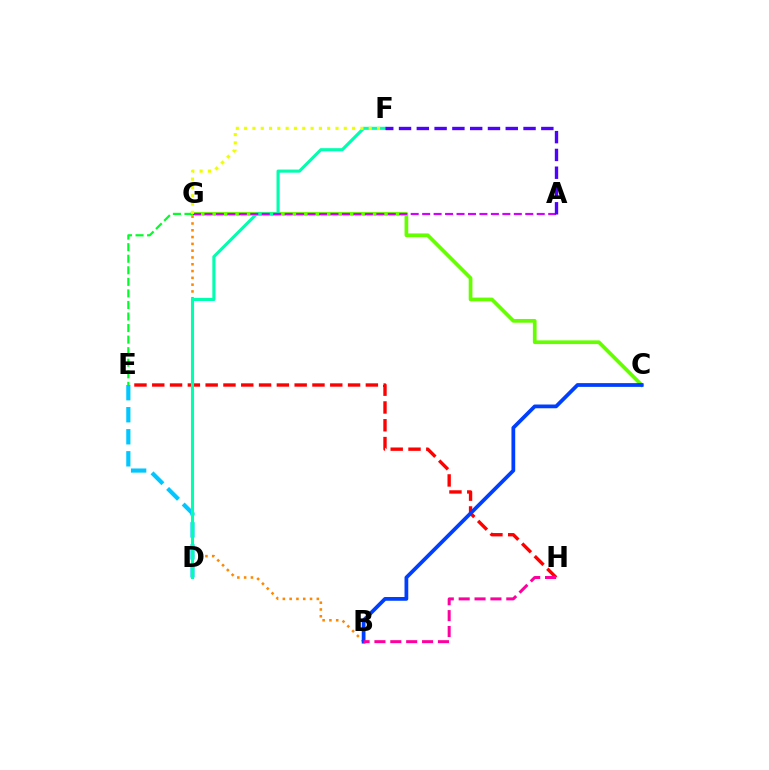{('B', 'G'): [{'color': '#ff8800', 'line_style': 'dotted', 'thickness': 1.85}], ('E', 'H'): [{'color': '#ff0000', 'line_style': 'dashed', 'thickness': 2.42}], ('C', 'G'): [{'color': '#66ff00', 'line_style': 'solid', 'thickness': 2.68}], ('D', 'E'): [{'color': '#00c7ff', 'line_style': 'dashed', 'thickness': 2.99}], ('E', 'G'): [{'color': '#00ff27', 'line_style': 'dashed', 'thickness': 1.57}], ('B', 'C'): [{'color': '#003fff', 'line_style': 'solid', 'thickness': 2.7}], ('D', 'F'): [{'color': '#00ffaf', 'line_style': 'solid', 'thickness': 2.23}], ('A', 'G'): [{'color': '#d600ff', 'line_style': 'dashed', 'thickness': 1.56}], ('F', 'G'): [{'color': '#eeff00', 'line_style': 'dotted', 'thickness': 2.26}], ('B', 'H'): [{'color': '#ff00a0', 'line_style': 'dashed', 'thickness': 2.16}], ('A', 'F'): [{'color': '#4f00ff', 'line_style': 'dashed', 'thickness': 2.42}]}